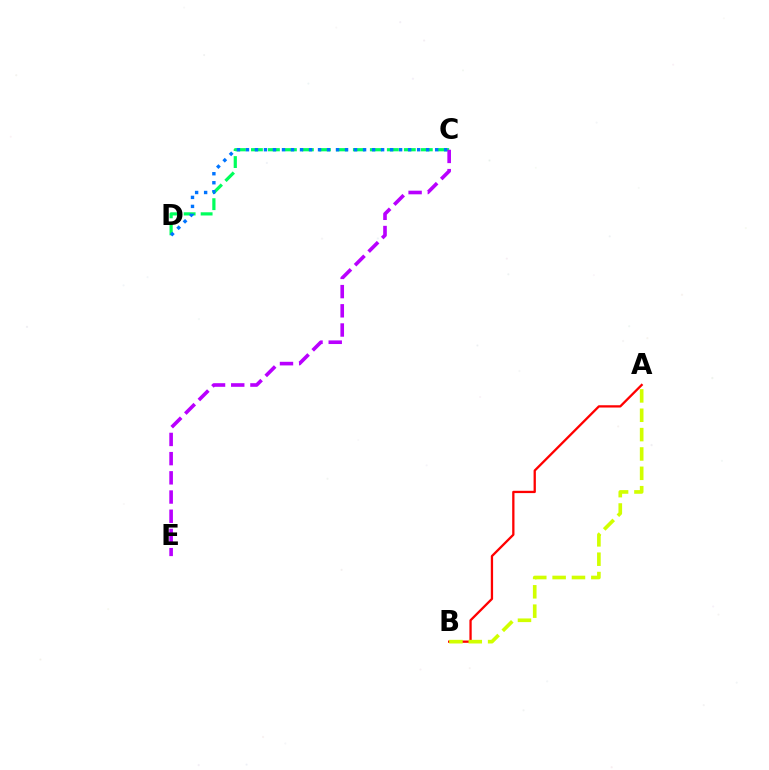{('A', 'B'): [{'color': '#ff0000', 'line_style': 'solid', 'thickness': 1.65}, {'color': '#d1ff00', 'line_style': 'dashed', 'thickness': 2.63}], ('C', 'D'): [{'color': '#00ff5c', 'line_style': 'dashed', 'thickness': 2.31}, {'color': '#0074ff', 'line_style': 'dotted', 'thickness': 2.45}], ('C', 'E'): [{'color': '#b900ff', 'line_style': 'dashed', 'thickness': 2.61}]}